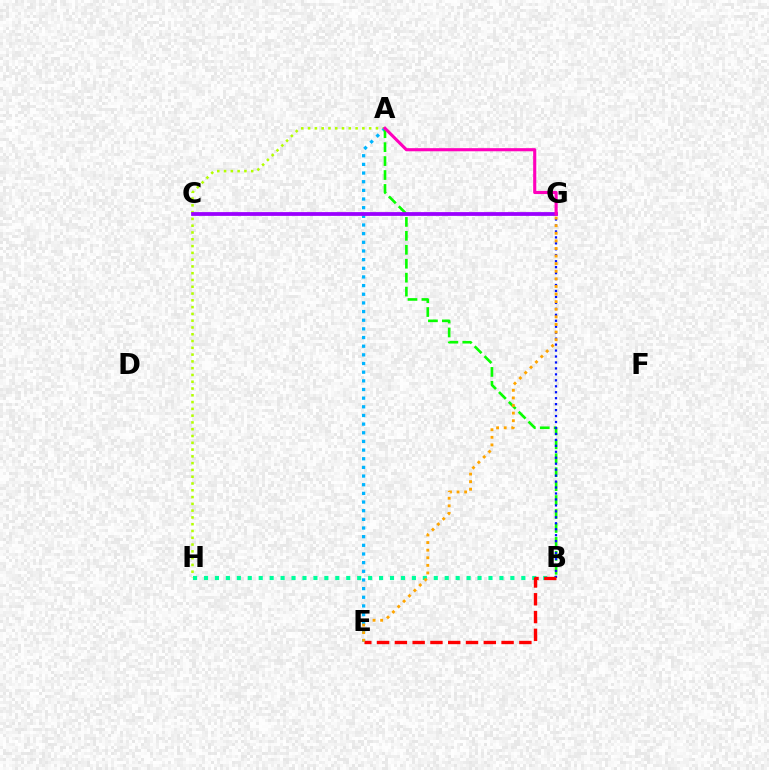{('A', 'H'): [{'color': '#b3ff00', 'line_style': 'dotted', 'thickness': 1.84}], ('A', 'E'): [{'color': '#00b5ff', 'line_style': 'dotted', 'thickness': 2.35}], ('A', 'B'): [{'color': '#08ff00', 'line_style': 'dashed', 'thickness': 1.89}], ('B', 'H'): [{'color': '#00ff9d', 'line_style': 'dotted', 'thickness': 2.97}], ('B', 'G'): [{'color': '#0010ff', 'line_style': 'dotted', 'thickness': 1.62}], ('C', 'G'): [{'color': '#9b00ff', 'line_style': 'solid', 'thickness': 2.72}], ('A', 'G'): [{'color': '#ff00bd', 'line_style': 'solid', 'thickness': 2.24}], ('B', 'E'): [{'color': '#ff0000', 'line_style': 'dashed', 'thickness': 2.42}], ('E', 'G'): [{'color': '#ffa500', 'line_style': 'dotted', 'thickness': 2.06}]}